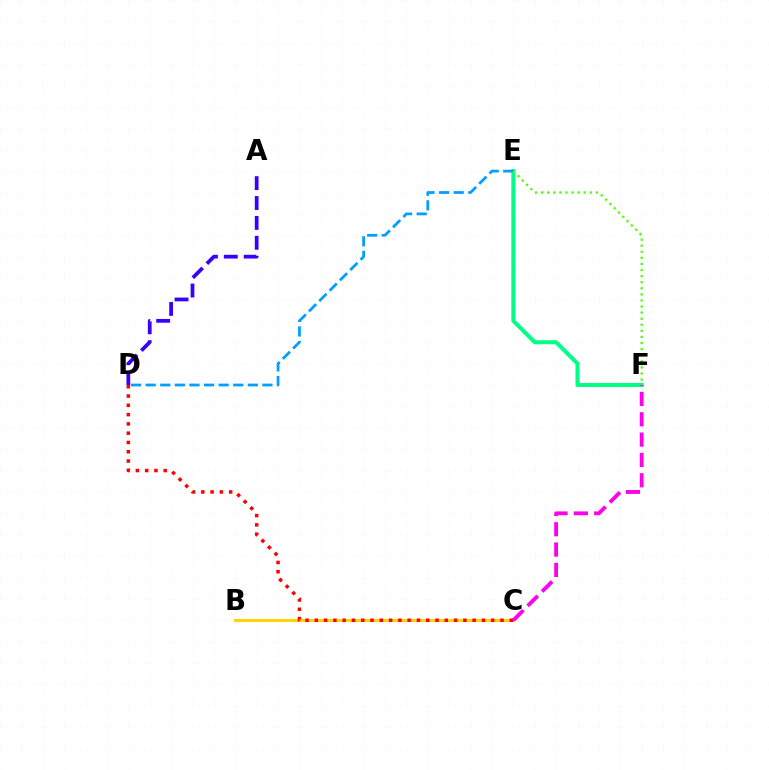{('B', 'C'): [{'color': '#ffd500', 'line_style': 'solid', 'thickness': 2.15}], ('E', 'F'): [{'color': '#00ff86', 'line_style': 'solid', 'thickness': 2.88}, {'color': '#4fff00', 'line_style': 'dotted', 'thickness': 1.65}], ('D', 'E'): [{'color': '#009eff', 'line_style': 'dashed', 'thickness': 1.98}], ('C', 'D'): [{'color': '#ff0000', 'line_style': 'dotted', 'thickness': 2.52}], ('C', 'F'): [{'color': '#ff00ed', 'line_style': 'dashed', 'thickness': 2.76}], ('A', 'D'): [{'color': '#3700ff', 'line_style': 'dashed', 'thickness': 2.7}]}